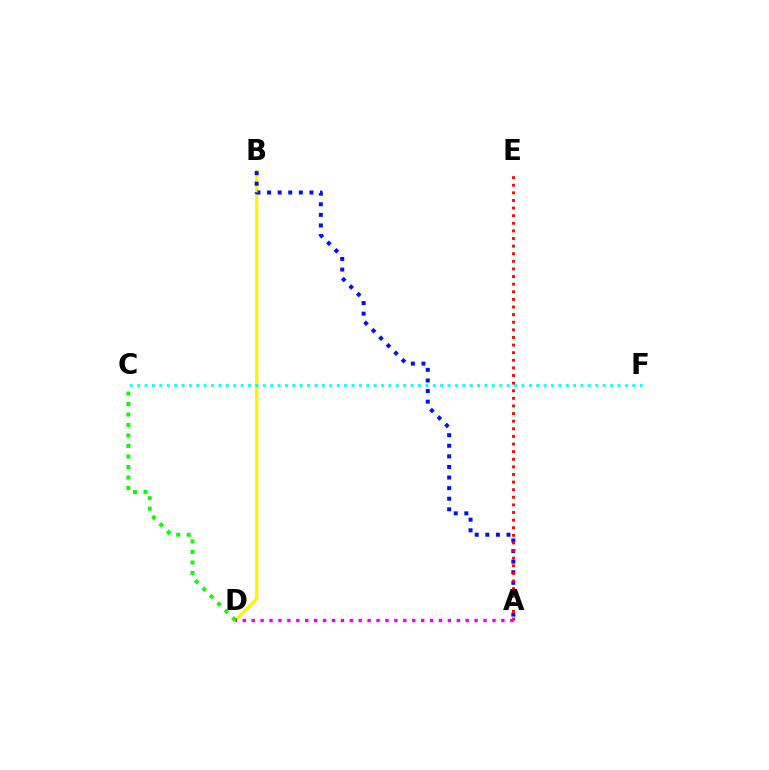{('B', 'D'): [{'color': '#fcf500', 'line_style': 'solid', 'thickness': 2.35}], ('A', 'B'): [{'color': '#0010ff', 'line_style': 'dotted', 'thickness': 2.88}], ('C', 'F'): [{'color': '#00fff6', 'line_style': 'dotted', 'thickness': 2.01}], ('A', 'E'): [{'color': '#ff0000', 'line_style': 'dotted', 'thickness': 2.07}], ('C', 'D'): [{'color': '#08ff00', 'line_style': 'dotted', 'thickness': 2.85}], ('A', 'D'): [{'color': '#ee00ff', 'line_style': 'dotted', 'thickness': 2.42}]}